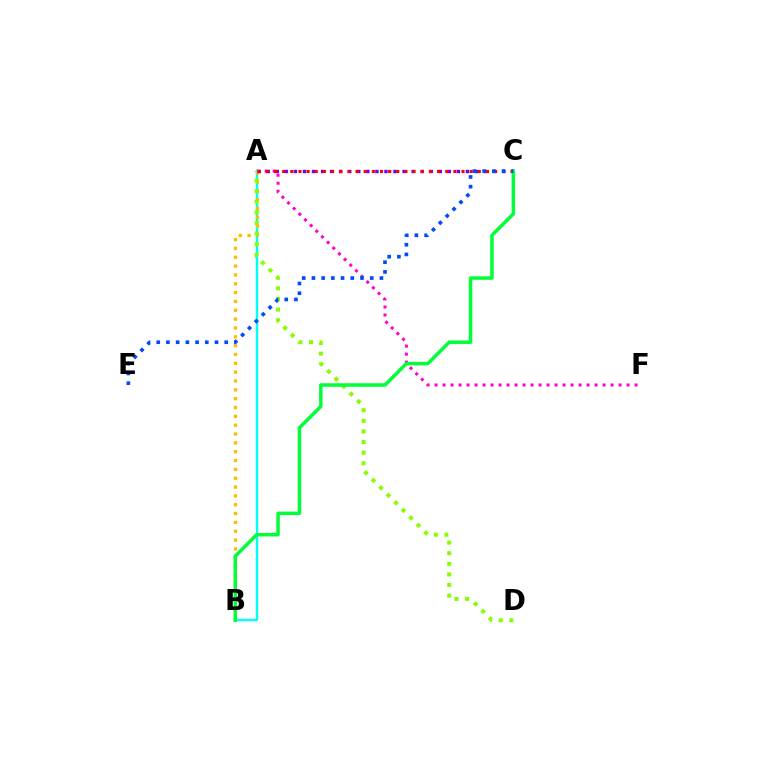{('A', 'F'): [{'color': '#ff00cf', 'line_style': 'dotted', 'thickness': 2.17}], ('A', 'B'): [{'color': '#00fff6', 'line_style': 'solid', 'thickness': 1.74}, {'color': '#ffbd00', 'line_style': 'dotted', 'thickness': 2.4}], ('A', 'D'): [{'color': '#84ff00', 'line_style': 'dotted', 'thickness': 2.88}], ('A', 'C'): [{'color': '#7200ff', 'line_style': 'dotted', 'thickness': 2.46}, {'color': '#ff0000', 'line_style': 'dotted', 'thickness': 2.22}], ('B', 'C'): [{'color': '#00ff39', 'line_style': 'solid', 'thickness': 2.51}], ('C', 'E'): [{'color': '#004bff', 'line_style': 'dotted', 'thickness': 2.64}]}